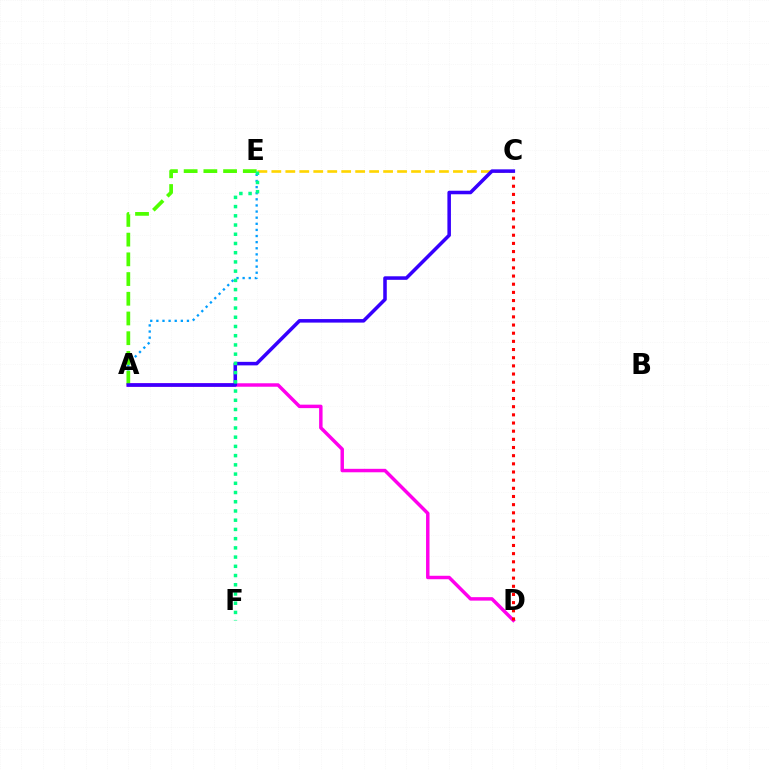{('A', 'E'): [{'color': '#009eff', 'line_style': 'dotted', 'thickness': 1.66}, {'color': '#4fff00', 'line_style': 'dashed', 'thickness': 2.68}], ('C', 'E'): [{'color': '#ffd500', 'line_style': 'dashed', 'thickness': 1.9}], ('A', 'D'): [{'color': '#ff00ed', 'line_style': 'solid', 'thickness': 2.49}], ('C', 'D'): [{'color': '#ff0000', 'line_style': 'dotted', 'thickness': 2.22}], ('A', 'C'): [{'color': '#3700ff', 'line_style': 'solid', 'thickness': 2.55}], ('E', 'F'): [{'color': '#00ff86', 'line_style': 'dotted', 'thickness': 2.51}]}